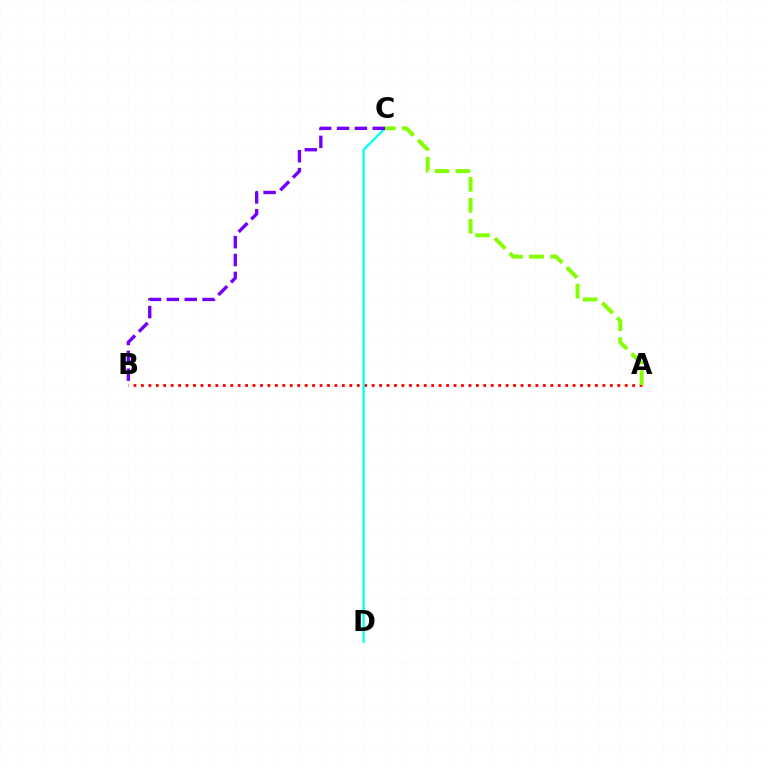{('A', 'B'): [{'color': '#ff0000', 'line_style': 'dotted', 'thickness': 2.02}], ('C', 'D'): [{'color': '#00fff6', 'line_style': 'solid', 'thickness': 1.65}], ('B', 'C'): [{'color': '#7200ff', 'line_style': 'dashed', 'thickness': 2.43}], ('A', 'C'): [{'color': '#84ff00', 'line_style': 'dashed', 'thickness': 2.85}]}